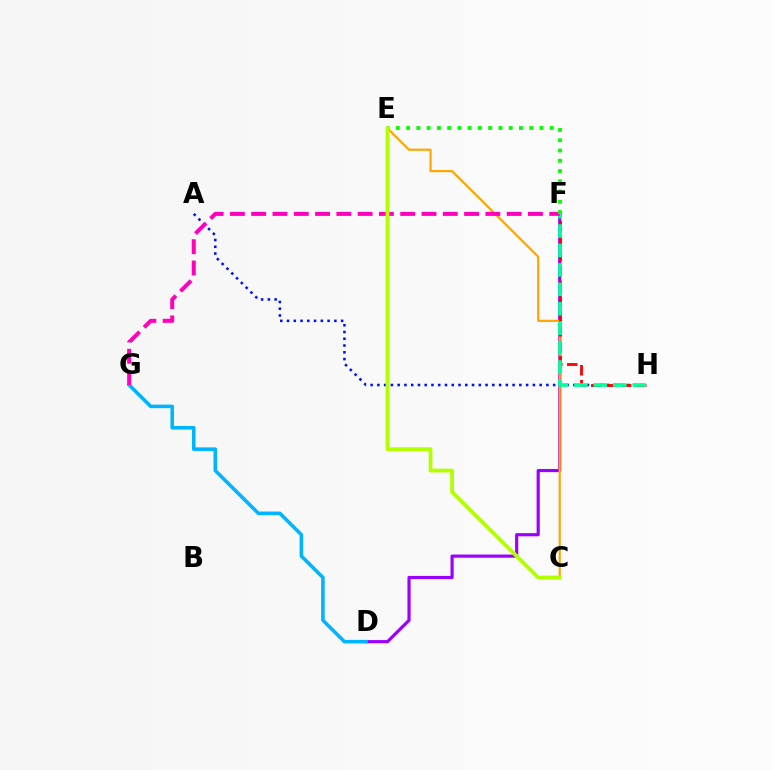{('A', 'H'): [{'color': '#0010ff', 'line_style': 'dotted', 'thickness': 1.84}], ('D', 'F'): [{'color': '#9b00ff', 'line_style': 'solid', 'thickness': 2.28}], ('C', 'E'): [{'color': '#ffa500', 'line_style': 'solid', 'thickness': 1.57}, {'color': '#b3ff00', 'line_style': 'solid', 'thickness': 2.73}], ('F', 'H'): [{'color': '#ff0000', 'line_style': 'dashed', 'thickness': 2.04}, {'color': '#00ff9d', 'line_style': 'dashed', 'thickness': 2.64}], ('D', 'G'): [{'color': '#00b5ff', 'line_style': 'solid', 'thickness': 2.58}], ('F', 'G'): [{'color': '#ff00bd', 'line_style': 'dashed', 'thickness': 2.89}], ('E', 'F'): [{'color': '#08ff00', 'line_style': 'dotted', 'thickness': 2.79}]}